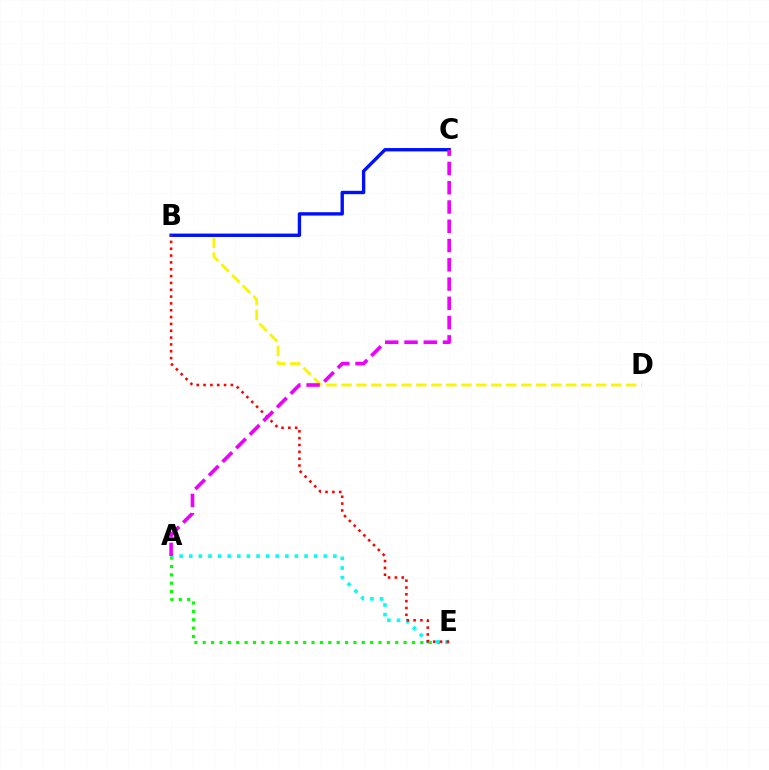{('B', 'D'): [{'color': '#fcf500', 'line_style': 'dashed', 'thickness': 2.04}], ('B', 'C'): [{'color': '#0010ff', 'line_style': 'solid', 'thickness': 2.43}], ('A', 'E'): [{'color': '#08ff00', 'line_style': 'dotted', 'thickness': 2.27}, {'color': '#00fff6', 'line_style': 'dotted', 'thickness': 2.61}], ('B', 'E'): [{'color': '#ff0000', 'line_style': 'dotted', 'thickness': 1.86}], ('A', 'C'): [{'color': '#ee00ff', 'line_style': 'dashed', 'thickness': 2.62}]}